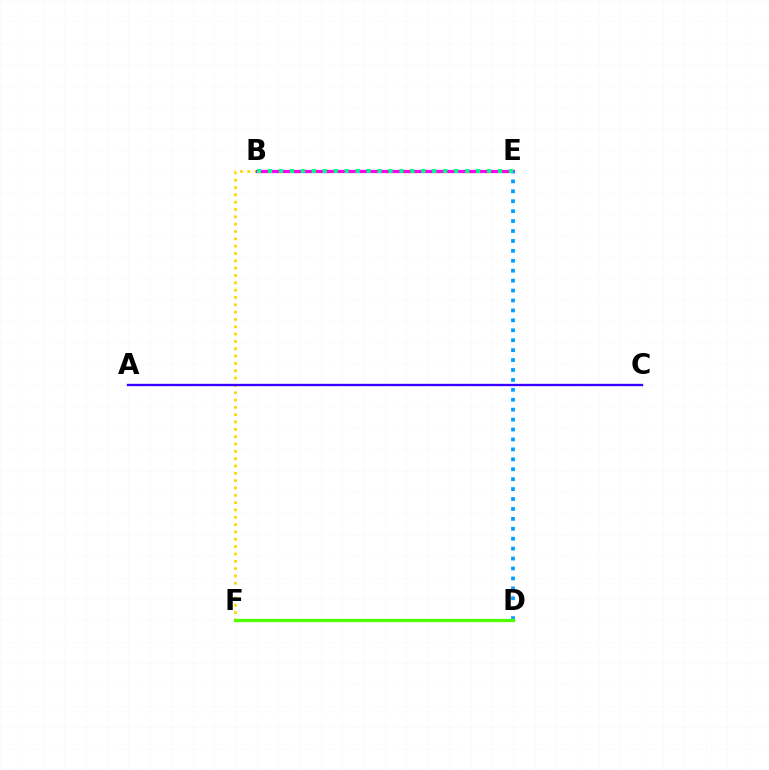{('D', 'F'): [{'color': '#ff0000', 'line_style': 'dotted', 'thickness': 1.84}, {'color': '#4fff00', 'line_style': 'solid', 'thickness': 2.32}], ('B', 'F'): [{'color': '#ffd500', 'line_style': 'dotted', 'thickness': 1.99}], ('B', 'E'): [{'color': '#ff00ed', 'line_style': 'solid', 'thickness': 2.34}, {'color': '#00ff86', 'line_style': 'dotted', 'thickness': 2.98}], ('D', 'E'): [{'color': '#009eff', 'line_style': 'dotted', 'thickness': 2.7}], ('A', 'C'): [{'color': '#3700ff', 'line_style': 'solid', 'thickness': 1.68}]}